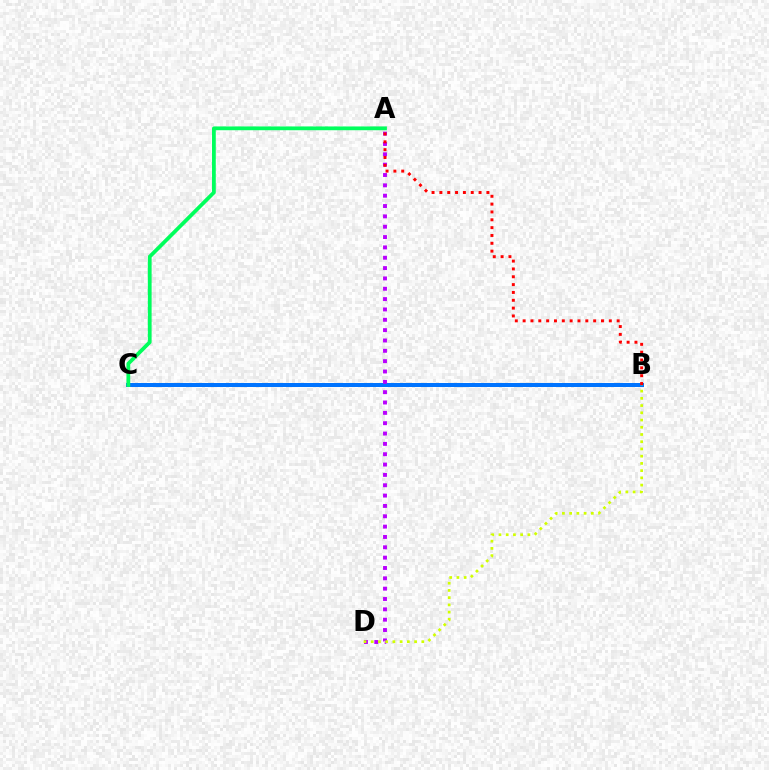{('B', 'C'): [{'color': '#0074ff', 'line_style': 'solid', 'thickness': 2.87}], ('A', 'C'): [{'color': '#00ff5c', 'line_style': 'solid', 'thickness': 2.72}], ('A', 'D'): [{'color': '#b900ff', 'line_style': 'dotted', 'thickness': 2.81}], ('A', 'B'): [{'color': '#ff0000', 'line_style': 'dotted', 'thickness': 2.13}], ('B', 'D'): [{'color': '#d1ff00', 'line_style': 'dotted', 'thickness': 1.96}]}